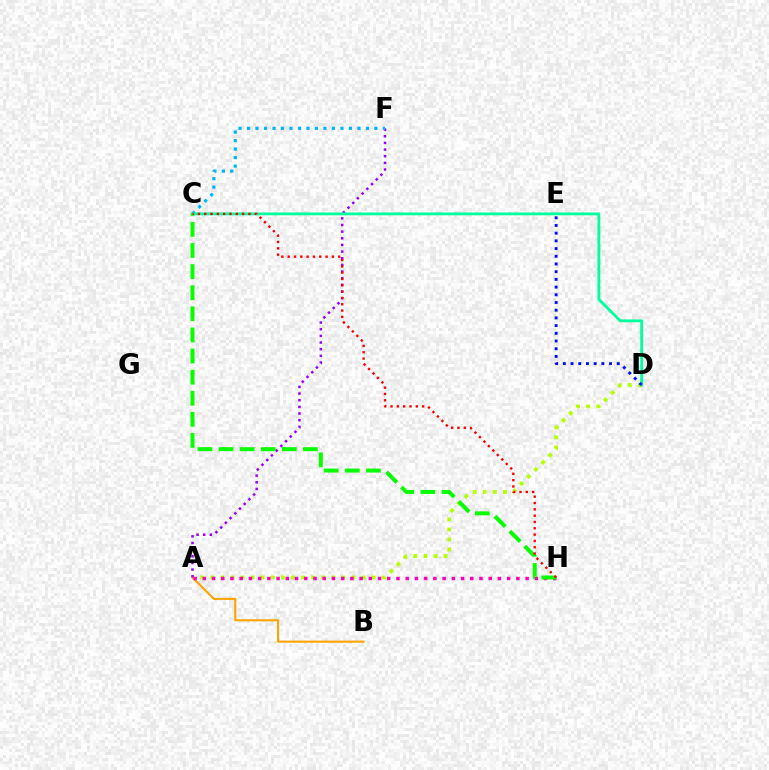{('A', 'D'): [{'color': '#b3ff00', 'line_style': 'dotted', 'thickness': 2.74}], ('A', 'B'): [{'color': '#ffa500', 'line_style': 'solid', 'thickness': 1.53}], ('A', 'F'): [{'color': '#9b00ff', 'line_style': 'dotted', 'thickness': 1.81}], ('A', 'H'): [{'color': '#ff00bd', 'line_style': 'dotted', 'thickness': 2.51}], ('C', 'F'): [{'color': '#00b5ff', 'line_style': 'dotted', 'thickness': 2.31}], ('C', 'D'): [{'color': '#00ff9d', 'line_style': 'solid', 'thickness': 2.05}], ('D', 'E'): [{'color': '#0010ff', 'line_style': 'dotted', 'thickness': 2.09}], ('C', 'H'): [{'color': '#08ff00', 'line_style': 'dashed', 'thickness': 2.87}, {'color': '#ff0000', 'line_style': 'dotted', 'thickness': 1.72}]}